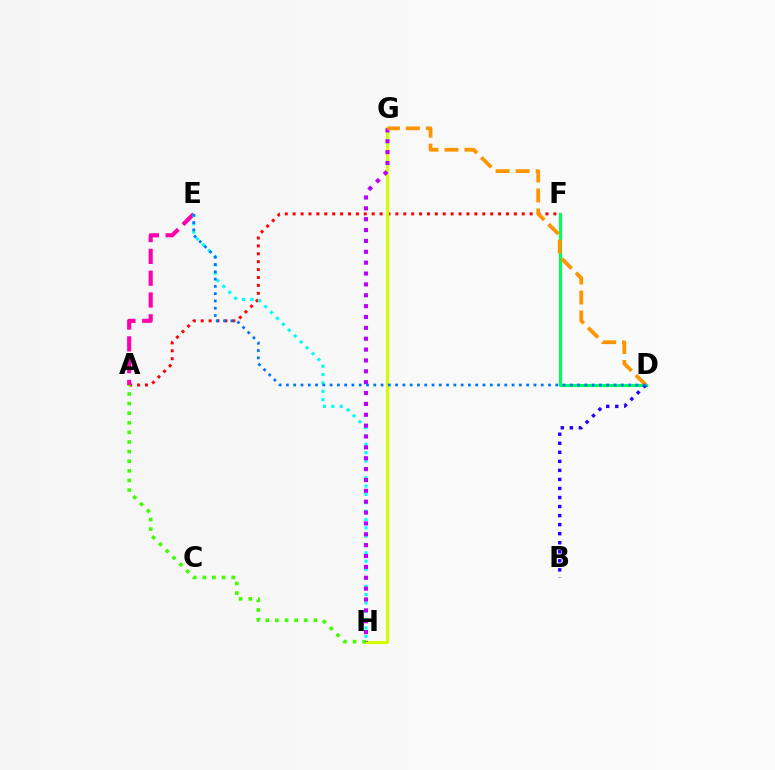{('D', 'F'): [{'color': '#00ff5c', 'line_style': 'solid', 'thickness': 2.28}], ('A', 'F'): [{'color': '#ff0000', 'line_style': 'dotted', 'thickness': 2.15}], ('A', 'E'): [{'color': '#ff00ac', 'line_style': 'dashed', 'thickness': 2.96}], ('E', 'H'): [{'color': '#00fff6', 'line_style': 'dotted', 'thickness': 2.27}], ('G', 'H'): [{'color': '#d1ff00', 'line_style': 'solid', 'thickness': 2.21}, {'color': '#b900ff', 'line_style': 'dotted', 'thickness': 2.95}], ('B', 'D'): [{'color': '#2500ff', 'line_style': 'dotted', 'thickness': 2.46}], ('A', 'H'): [{'color': '#3dff00', 'line_style': 'dotted', 'thickness': 2.61}], ('D', 'G'): [{'color': '#ff9400', 'line_style': 'dashed', 'thickness': 2.72}], ('D', 'E'): [{'color': '#0074ff', 'line_style': 'dotted', 'thickness': 1.98}]}